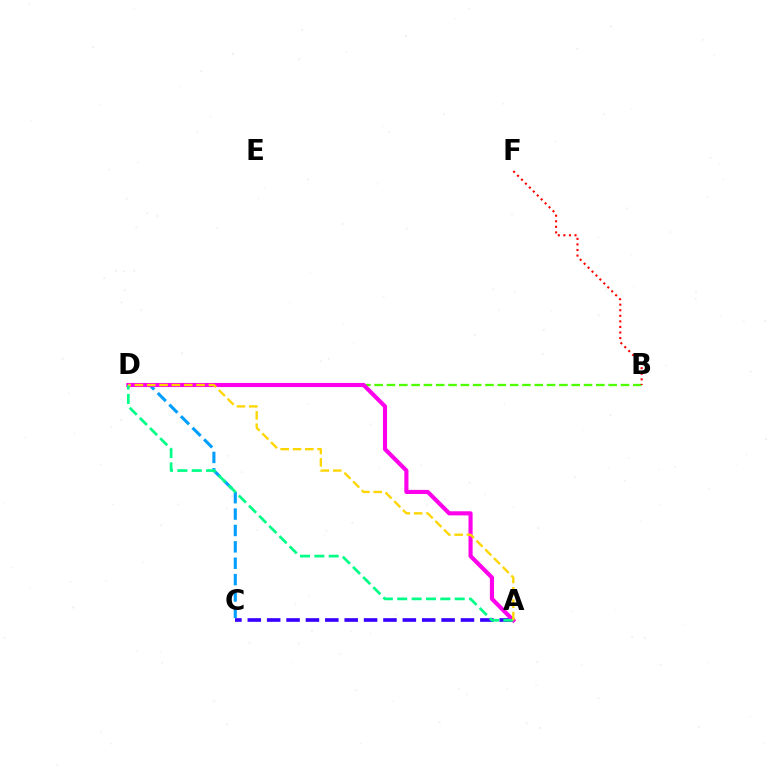{('A', 'C'): [{'color': '#3700ff', 'line_style': 'dashed', 'thickness': 2.63}], ('B', 'D'): [{'color': '#4fff00', 'line_style': 'dashed', 'thickness': 1.67}], ('C', 'D'): [{'color': '#009eff', 'line_style': 'dashed', 'thickness': 2.23}], ('A', 'D'): [{'color': '#ff00ed', 'line_style': 'solid', 'thickness': 2.97}, {'color': '#00ff86', 'line_style': 'dashed', 'thickness': 1.95}, {'color': '#ffd500', 'line_style': 'dashed', 'thickness': 1.67}], ('B', 'F'): [{'color': '#ff0000', 'line_style': 'dotted', 'thickness': 1.51}]}